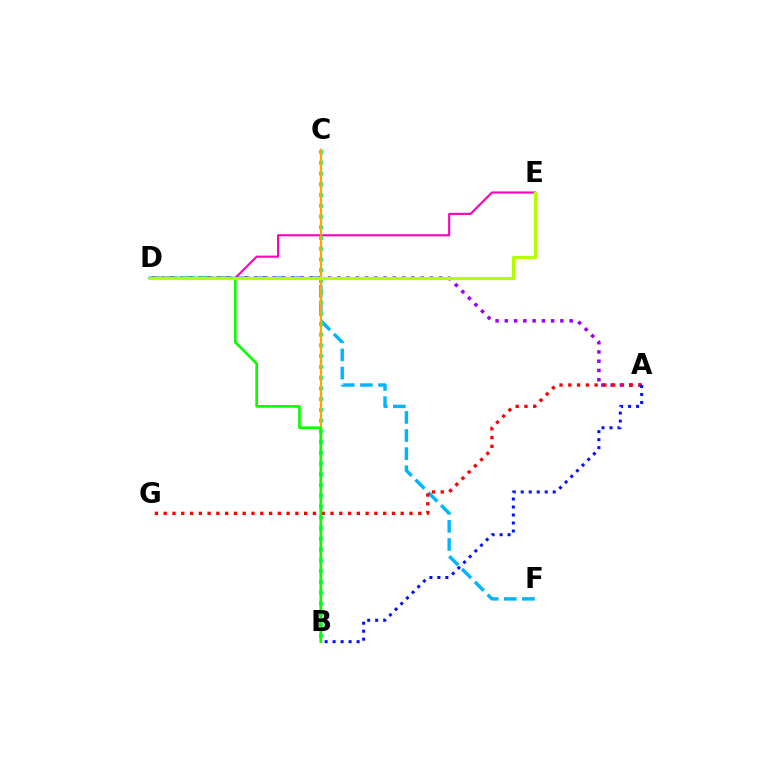{('D', 'E'): [{'color': '#ff00bd', 'line_style': 'solid', 'thickness': 1.53}, {'color': '#b3ff00', 'line_style': 'solid', 'thickness': 2.29}], ('D', 'F'): [{'color': '#00b5ff', 'line_style': 'dashed', 'thickness': 2.46}], ('A', 'D'): [{'color': '#9b00ff', 'line_style': 'dotted', 'thickness': 2.52}], ('B', 'C'): [{'color': '#00ff9d', 'line_style': 'dotted', 'thickness': 2.92}, {'color': '#ffa500', 'line_style': 'solid', 'thickness': 1.66}], ('A', 'G'): [{'color': '#ff0000', 'line_style': 'dotted', 'thickness': 2.39}], ('A', 'B'): [{'color': '#0010ff', 'line_style': 'dotted', 'thickness': 2.17}], ('B', 'D'): [{'color': '#08ff00', 'line_style': 'solid', 'thickness': 1.93}]}